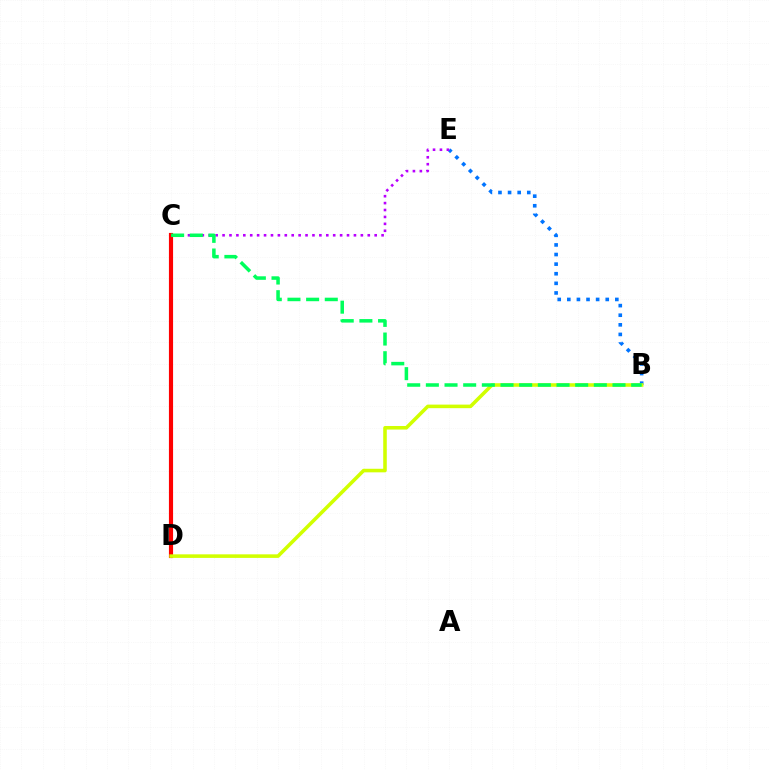{('B', 'E'): [{'color': '#0074ff', 'line_style': 'dotted', 'thickness': 2.61}], ('C', 'D'): [{'color': '#ff0000', 'line_style': 'solid', 'thickness': 2.99}], ('B', 'D'): [{'color': '#d1ff00', 'line_style': 'solid', 'thickness': 2.57}], ('C', 'E'): [{'color': '#b900ff', 'line_style': 'dotted', 'thickness': 1.88}], ('B', 'C'): [{'color': '#00ff5c', 'line_style': 'dashed', 'thickness': 2.54}]}